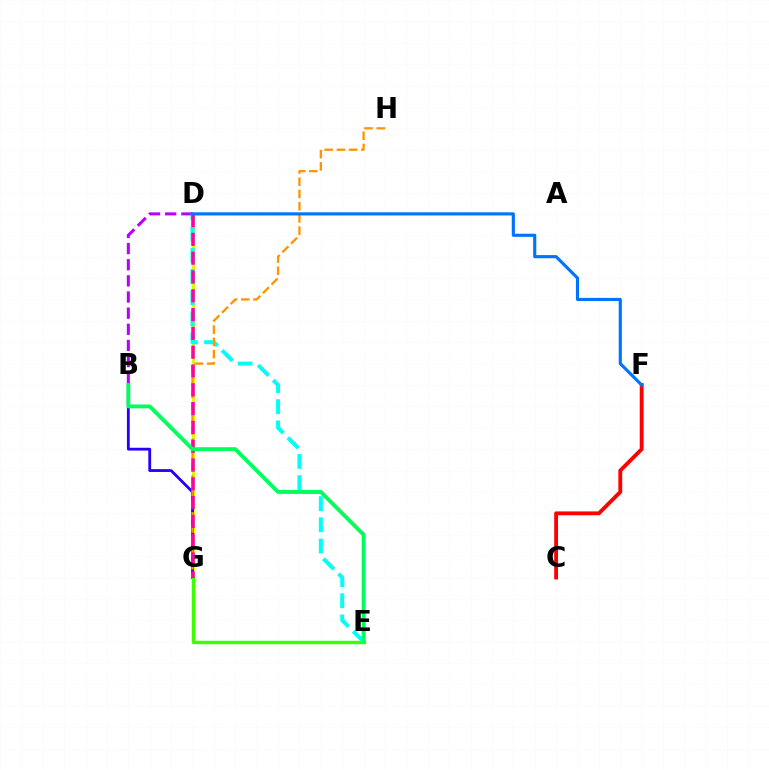{('C', 'F'): [{'color': '#ff0000', 'line_style': 'solid', 'thickness': 2.76}], ('D', 'G'): [{'color': '#d1ff00', 'line_style': 'solid', 'thickness': 2.15}, {'color': '#ff00ac', 'line_style': 'dashed', 'thickness': 2.55}], ('B', 'G'): [{'color': '#2500ff', 'line_style': 'solid', 'thickness': 2.02}], ('B', 'D'): [{'color': '#b900ff', 'line_style': 'dashed', 'thickness': 2.19}], ('E', 'G'): [{'color': '#3dff00', 'line_style': 'solid', 'thickness': 2.47}], ('D', 'E'): [{'color': '#00fff6', 'line_style': 'dashed', 'thickness': 2.88}], ('G', 'H'): [{'color': '#ff9400', 'line_style': 'dashed', 'thickness': 1.66}], ('D', 'F'): [{'color': '#0074ff', 'line_style': 'solid', 'thickness': 2.26}], ('B', 'E'): [{'color': '#00ff5c', 'line_style': 'solid', 'thickness': 2.79}]}